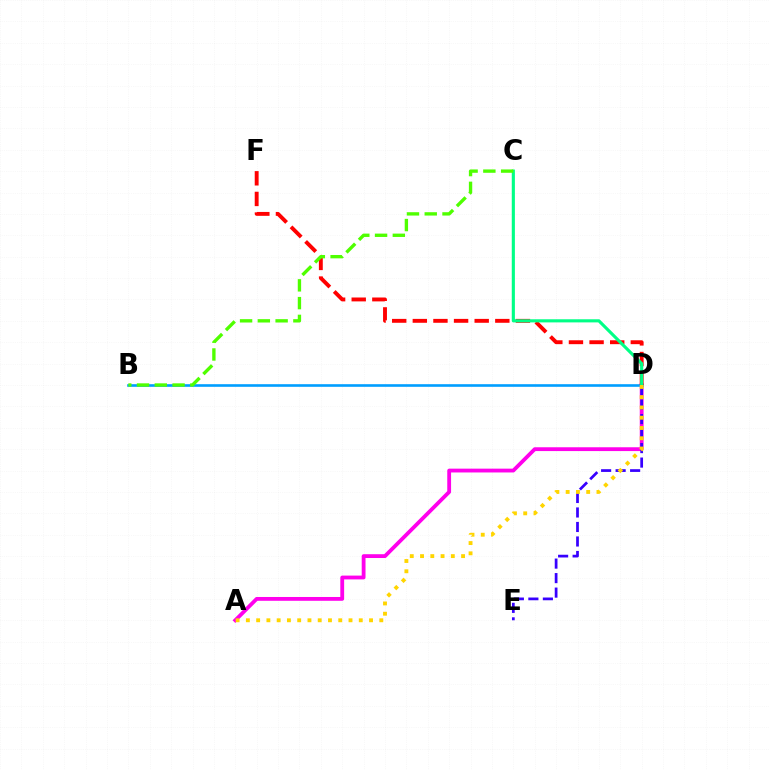{('A', 'D'): [{'color': '#ff00ed', 'line_style': 'solid', 'thickness': 2.74}, {'color': '#ffd500', 'line_style': 'dotted', 'thickness': 2.79}], ('B', 'D'): [{'color': '#009eff', 'line_style': 'solid', 'thickness': 1.89}], ('D', 'E'): [{'color': '#3700ff', 'line_style': 'dashed', 'thickness': 1.97}], ('D', 'F'): [{'color': '#ff0000', 'line_style': 'dashed', 'thickness': 2.8}], ('C', 'D'): [{'color': '#00ff86', 'line_style': 'solid', 'thickness': 2.25}], ('B', 'C'): [{'color': '#4fff00', 'line_style': 'dashed', 'thickness': 2.41}]}